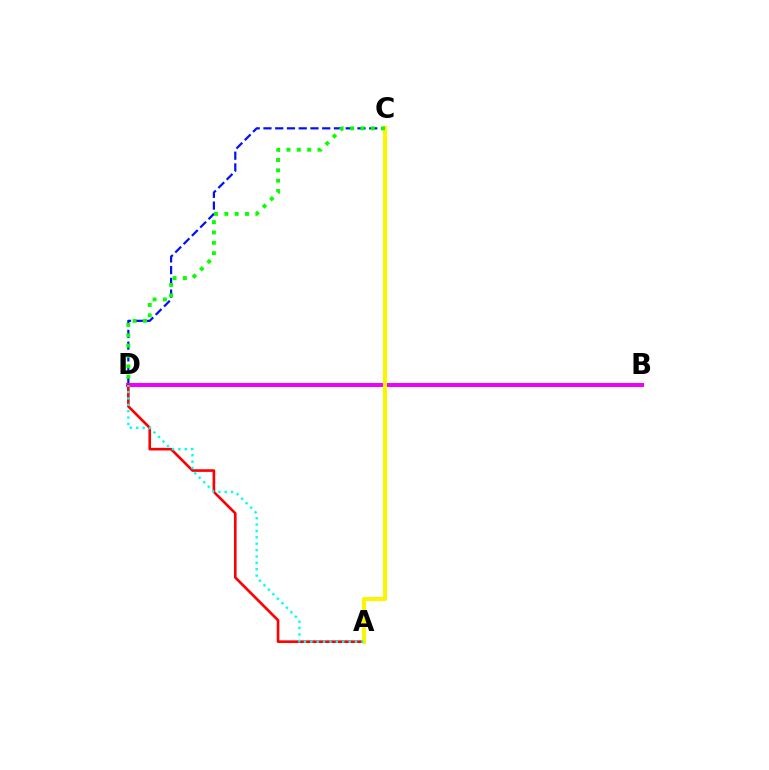{('C', 'D'): [{'color': '#0010ff', 'line_style': 'dashed', 'thickness': 1.6}, {'color': '#08ff00', 'line_style': 'dotted', 'thickness': 2.81}], ('B', 'D'): [{'color': '#ee00ff', 'line_style': 'solid', 'thickness': 2.89}], ('A', 'D'): [{'color': '#ff0000', 'line_style': 'solid', 'thickness': 1.9}, {'color': '#00fff6', 'line_style': 'dotted', 'thickness': 1.73}], ('A', 'C'): [{'color': '#fcf500', 'line_style': 'solid', 'thickness': 2.95}]}